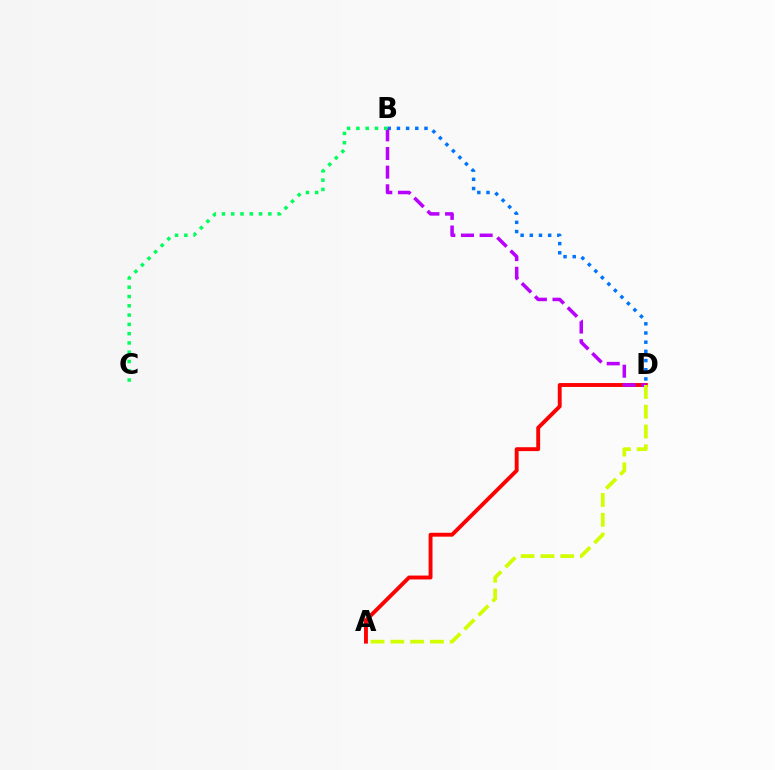{('B', 'D'): [{'color': '#0074ff', 'line_style': 'dotted', 'thickness': 2.5}, {'color': '#b900ff', 'line_style': 'dashed', 'thickness': 2.53}], ('A', 'D'): [{'color': '#ff0000', 'line_style': 'solid', 'thickness': 2.8}, {'color': '#d1ff00', 'line_style': 'dashed', 'thickness': 2.69}], ('B', 'C'): [{'color': '#00ff5c', 'line_style': 'dotted', 'thickness': 2.52}]}